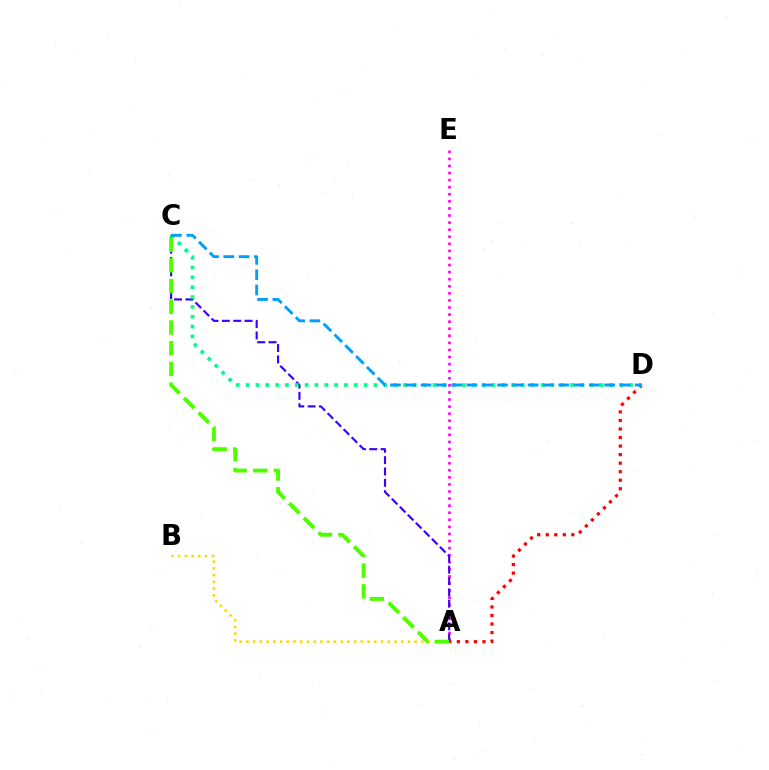{('A', 'D'): [{'color': '#ff0000', 'line_style': 'dotted', 'thickness': 2.32}], ('A', 'B'): [{'color': '#ffd500', 'line_style': 'dotted', 'thickness': 1.83}], ('A', 'E'): [{'color': '#ff00ed', 'line_style': 'dotted', 'thickness': 1.92}], ('A', 'C'): [{'color': '#3700ff', 'line_style': 'dashed', 'thickness': 1.54}, {'color': '#4fff00', 'line_style': 'dashed', 'thickness': 2.81}], ('C', 'D'): [{'color': '#00ff86', 'line_style': 'dotted', 'thickness': 2.67}, {'color': '#009eff', 'line_style': 'dashed', 'thickness': 2.08}]}